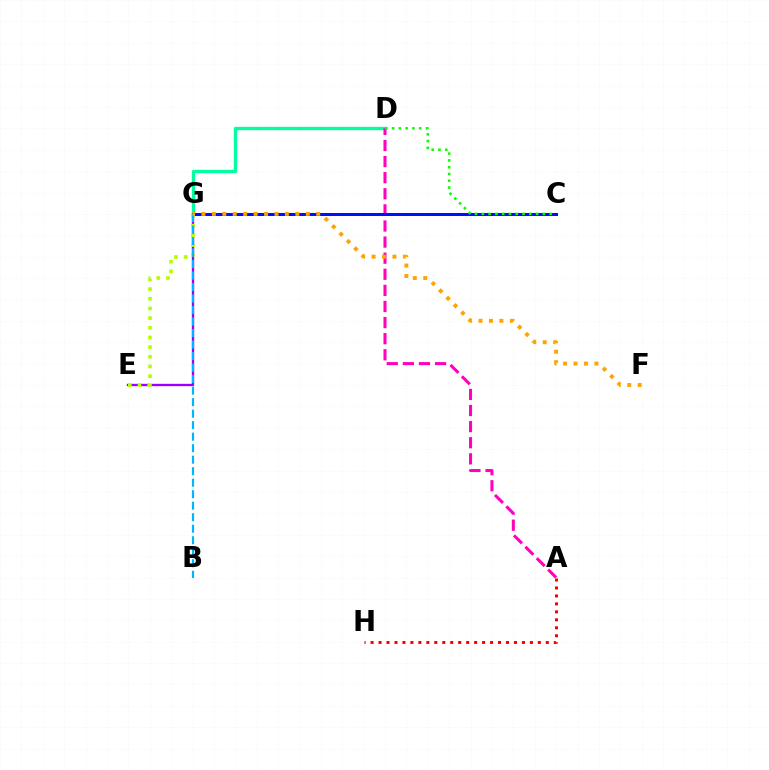{('D', 'G'): [{'color': '#00ff9d', 'line_style': 'solid', 'thickness': 2.39}], ('A', 'D'): [{'color': '#ff00bd', 'line_style': 'dashed', 'thickness': 2.19}], ('C', 'G'): [{'color': '#0010ff', 'line_style': 'solid', 'thickness': 2.17}], ('E', 'G'): [{'color': '#9b00ff', 'line_style': 'solid', 'thickness': 1.68}, {'color': '#b3ff00', 'line_style': 'dotted', 'thickness': 2.63}], ('C', 'D'): [{'color': '#08ff00', 'line_style': 'dotted', 'thickness': 1.84}], ('B', 'G'): [{'color': '#00b5ff', 'line_style': 'dashed', 'thickness': 1.56}], ('A', 'H'): [{'color': '#ff0000', 'line_style': 'dotted', 'thickness': 2.16}], ('F', 'G'): [{'color': '#ffa500', 'line_style': 'dotted', 'thickness': 2.84}]}